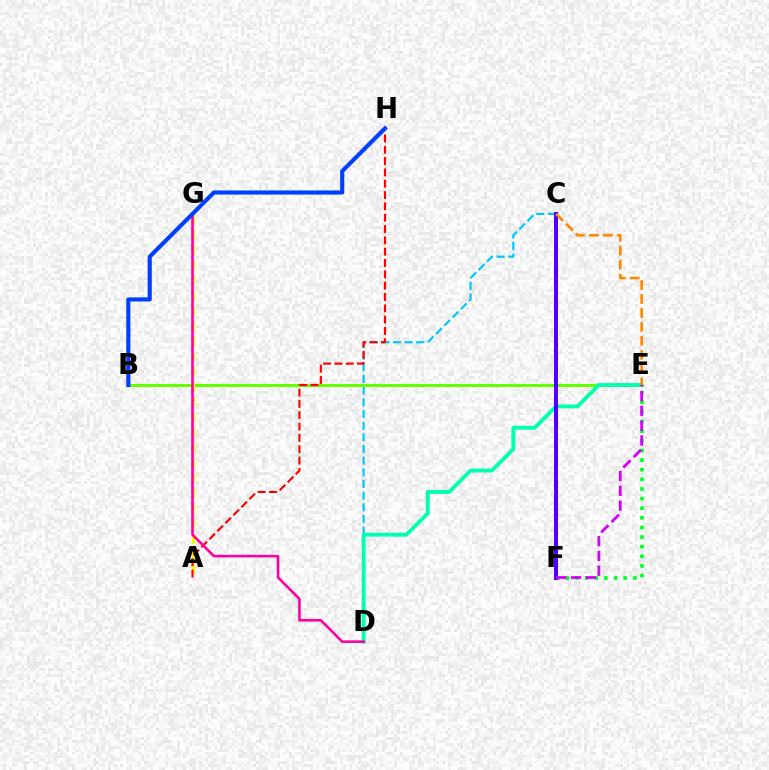{('C', 'D'): [{'color': '#00c7ff', 'line_style': 'dashed', 'thickness': 1.59}], ('E', 'F'): [{'color': '#00ff27', 'line_style': 'dotted', 'thickness': 2.61}, {'color': '#d600ff', 'line_style': 'dashed', 'thickness': 2.01}], ('B', 'E'): [{'color': '#66ff00', 'line_style': 'solid', 'thickness': 2.15}], ('D', 'E'): [{'color': '#00ffaf', 'line_style': 'solid', 'thickness': 2.77}], ('A', 'G'): [{'color': '#eeff00', 'line_style': 'dashed', 'thickness': 2.06}], ('C', 'F'): [{'color': '#4f00ff', 'line_style': 'solid', 'thickness': 2.89}], ('C', 'E'): [{'color': '#ff8800', 'line_style': 'dashed', 'thickness': 1.89}], ('A', 'H'): [{'color': '#ff0000', 'line_style': 'dashed', 'thickness': 1.54}], ('D', 'G'): [{'color': '#ff00a0', 'line_style': 'solid', 'thickness': 1.87}], ('B', 'H'): [{'color': '#003fff', 'line_style': 'solid', 'thickness': 2.97}]}